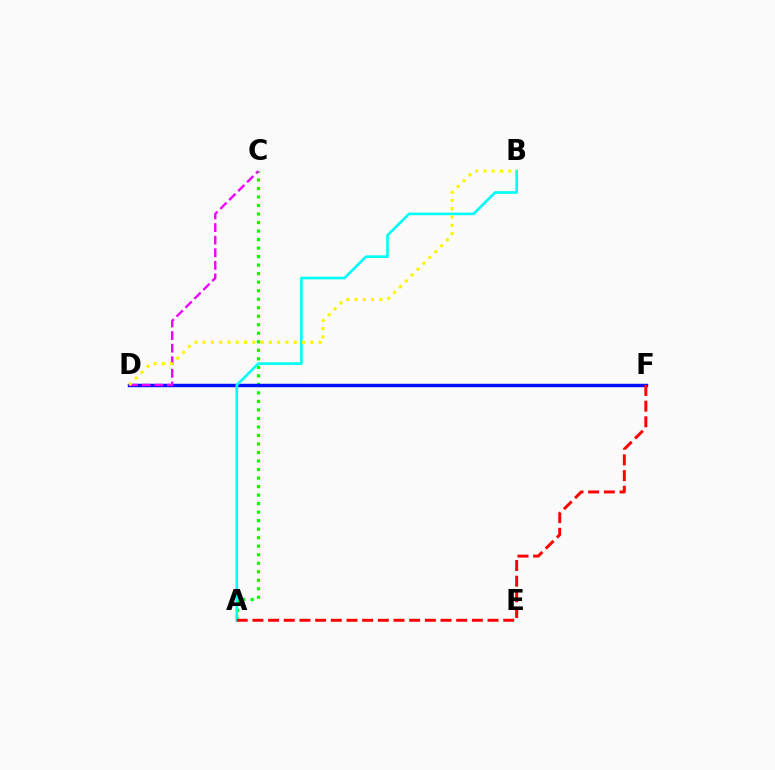{('A', 'C'): [{'color': '#08ff00', 'line_style': 'dotted', 'thickness': 2.31}], ('D', 'F'): [{'color': '#0010ff', 'line_style': 'solid', 'thickness': 2.47}], ('A', 'B'): [{'color': '#00fff6', 'line_style': 'solid', 'thickness': 1.92}], ('A', 'F'): [{'color': '#ff0000', 'line_style': 'dashed', 'thickness': 2.13}], ('C', 'D'): [{'color': '#ee00ff', 'line_style': 'dashed', 'thickness': 1.71}], ('B', 'D'): [{'color': '#fcf500', 'line_style': 'dotted', 'thickness': 2.25}]}